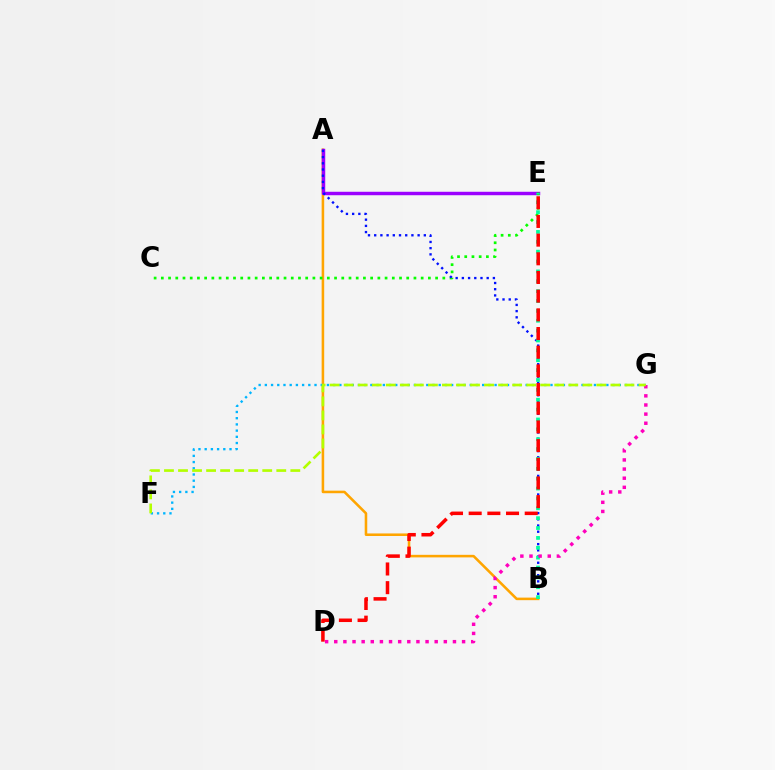{('A', 'B'): [{'color': '#ffa500', 'line_style': 'solid', 'thickness': 1.84}, {'color': '#0010ff', 'line_style': 'dotted', 'thickness': 1.69}], ('A', 'E'): [{'color': '#9b00ff', 'line_style': 'solid', 'thickness': 2.49}], ('C', 'E'): [{'color': '#08ff00', 'line_style': 'dotted', 'thickness': 1.96}], ('F', 'G'): [{'color': '#00b5ff', 'line_style': 'dotted', 'thickness': 1.69}, {'color': '#b3ff00', 'line_style': 'dashed', 'thickness': 1.91}], ('B', 'E'): [{'color': '#00ff9d', 'line_style': 'dotted', 'thickness': 2.68}], ('D', 'G'): [{'color': '#ff00bd', 'line_style': 'dotted', 'thickness': 2.48}], ('D', 'E'): [{'color': '#ff0000', 'line_style': 'dashed', 'thickness': 2.54}]}